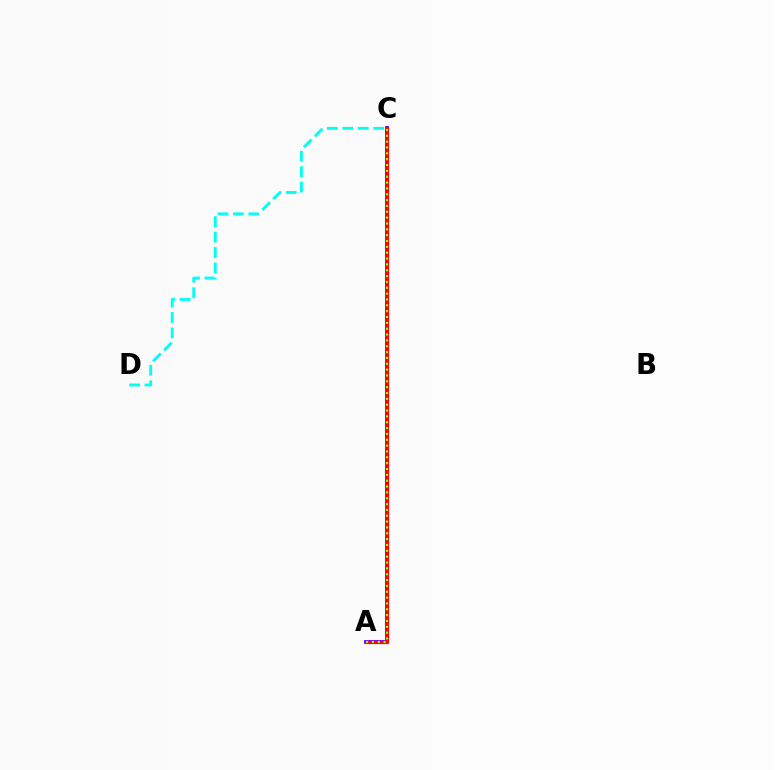{('A', 'C'): [{'color': '#7200ff', 'line_style': 'solid', 'thickness': 2.79}, {'color': '#ff0000', 'line_style': 'solid', 'thickness': 2.31}, {'color': '#84ff00', 'line_style': 'dotted', 'thickness': 1.59}], ('C', 'D'): [{'color': '#00fff6', 'line_style': 'dashed', 'thickness': 2.1}]}